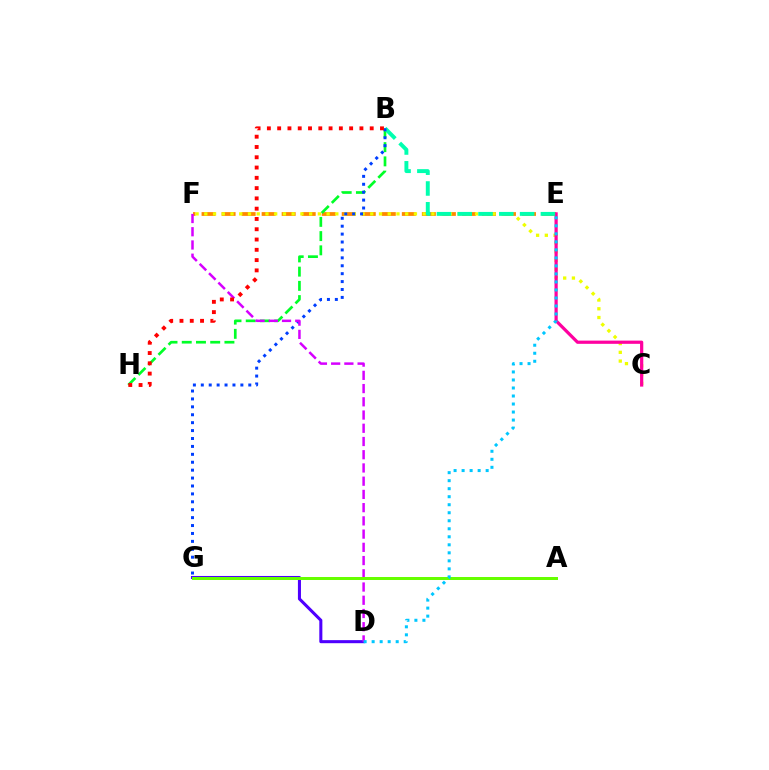{('E', 'F'): [{'color': '#ff8800', 'line_style': 'dashed', 'thickness': 2.72}], ('C', 'F'): [{'color': '#eeff00', 'line_style': 'dotted', 'thickness': 2.37}], ('C', 'E'): [{'color': '#ff00a0', 'line_style': 'solid', 'thickness': 2.31}], ('B', 'H'): [{'color': '#00ff27', 'line_style': 'dashed', 'thickness': 1.93}, {'color': '#ff0000', 'line_style': 'dotted', 'thickness': 2.79}], ('B', 'E'): [{'color': '#00ffaf', 'line_style': 'dashed', 'thickness': 2.82}], ('B', 'G'): [{'color': '#003fff', 'line_style': 'dotted', 'thickness': 2.15}], ('D', 'G'): [{'color': '#4f00ff', 'line_style': 'solid', 'thickness': 2.2}], ('D', 'F'): [{'color': '#d600ff', 'line_style': 'dashed', 'thickness': 1.8}], ('A', 'G'): [{'color': '#66ff00', 'line_style': 'solid', 'thickness': 2.16}], ('D', 'E'): [{'color': '#00c7ff', 'line_style': 'dotted', 'thickness': 2.18}]}